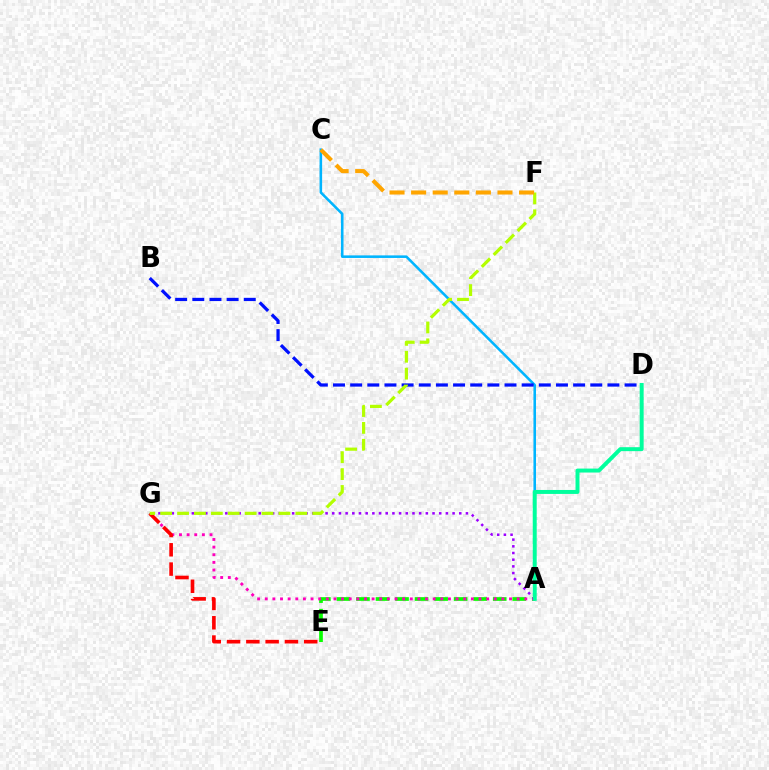{('A', 'C'): [{'color': '#00b5ff', 'line_style': 'solid', 'thickness': 1.85}], ('A', 'E'): [{'color': '#08ff00', 'line_style': 'dashed', 'thickness': 2.65}], ('A', 'G'): [{'color': '#ff00bd', 'line_style': 'dotted', 'thickness': 2.07}, {'color': '#9b00ff', 'line_style': 'dotted', 'thickness': 1.82}], ('E', 'G'): [{'color': '#ff0000', 'line_style': 'dashed', 'thickness': 2.62}], ('B', 'D'): [{'color': '#0010ff', 'line_style': 'dashed', 'thickness': 2.33}], ('F', 'G'): [{'color': '#b3ff00', 'line_style': 'dashed', 'thickness': 2.3}], ('C', 'F'): [{'color': '#ffa500', 'line_style': 'dashed', 'thickness': 2.93}], ('A', 'D'): [{'color': '#00ff9d', 'line_style': 'solid', 'thickness': 2.85}]}